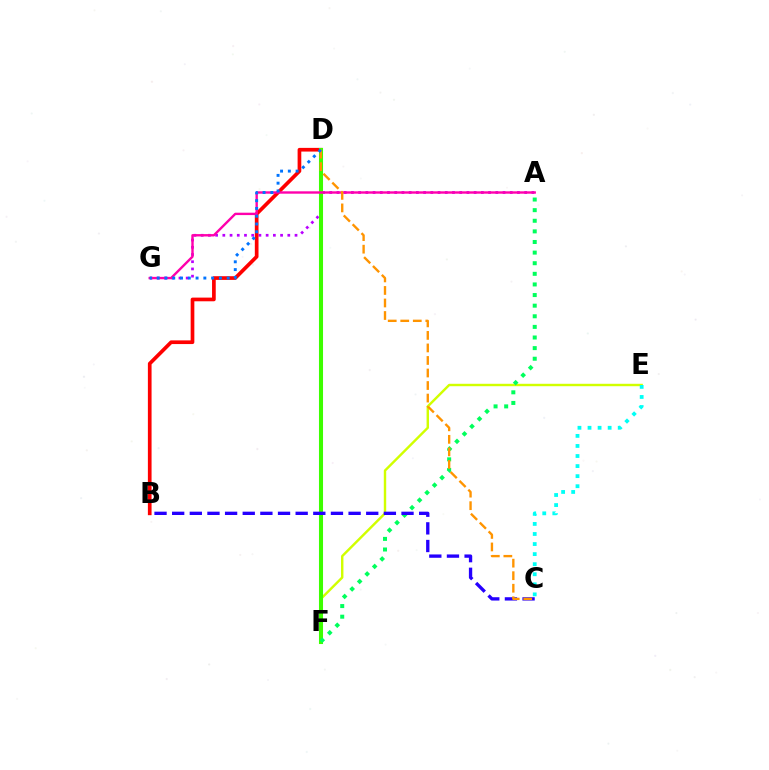{('A', 'G'): [{'color': '#b900ff', 'line_style': 'dotted', 'thickness': 1.96}, {'color': '#ff00ac', 'line_style': 'solid', 'thickness': 1.72}], ('E', 'F'): [{'color': '#d1ff00', 'line_style': 'solid', 'thickness': 1.74}], ('B', 'D'): [{'color': '#ff0000', 'line_style': 'solid', 'thickness': 2.66}], ('D', 'F'): [{'color': '#3dff00', 'line_style': 'solid', 'thickness': 2.93}], ('A', 'F'): [{'color': '#00ff5c', 'line_style': 'dotted', 'thickness': 2.88}], ('C', 'E'): [{'color': '#00fff6', 'line_style': 'dotted', 'thickness': 2.73}], ('B', 'C'): [{'color': '#2500ff', 'line_style': 'dashed', 'thickness': 2.4}], ('C', 'D'): [{'color': '#ff9400', 'line_style': 'dashed', 'thickness': 1.7}], ('D', 'G'): [{'color': '#0074ff', 'line_style': 'dotted', 'thickness': 2.11}]}